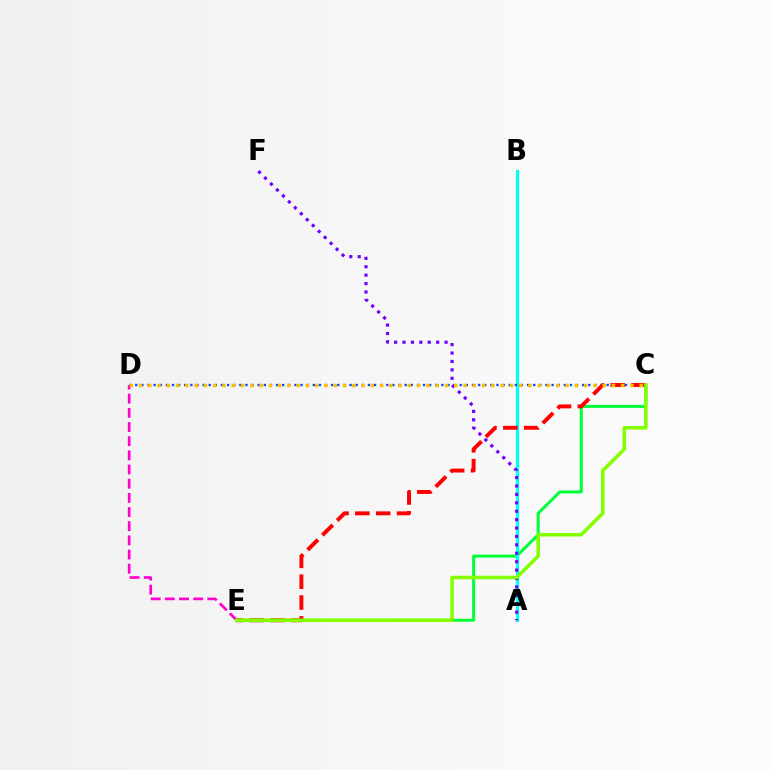{('C', 'E'): [{'color': '#00ff39', 'line_style': 'solid', 'thickness': 2.16}, {'color': '#ff0000', 'line_style': 'dashed', 'thickness': 2.83}, {'color': '#84ff00', 'line_style': 'solid', 'thickness': 2.56}], ('A', 'B'): [{'color': '#00fff6', 'line_style': 'solid', 'thickness': 2.27}], ('C', 'D'): [{'color': '#004bff', 'line_style': 'dotted', 'thickness': 1.66}, {'color': '#ffbd00', 'line_style': 'dotted', 'thickness': 2.52}], ('A', 'F'): [{'color': '#7200ff', 'line_style': 'dotted', 'thickness': 2.29}], ('D', 'E'): [{'color': '#ff00cf', 'line_style': 'dashed', 'thickness': 1.92}]}